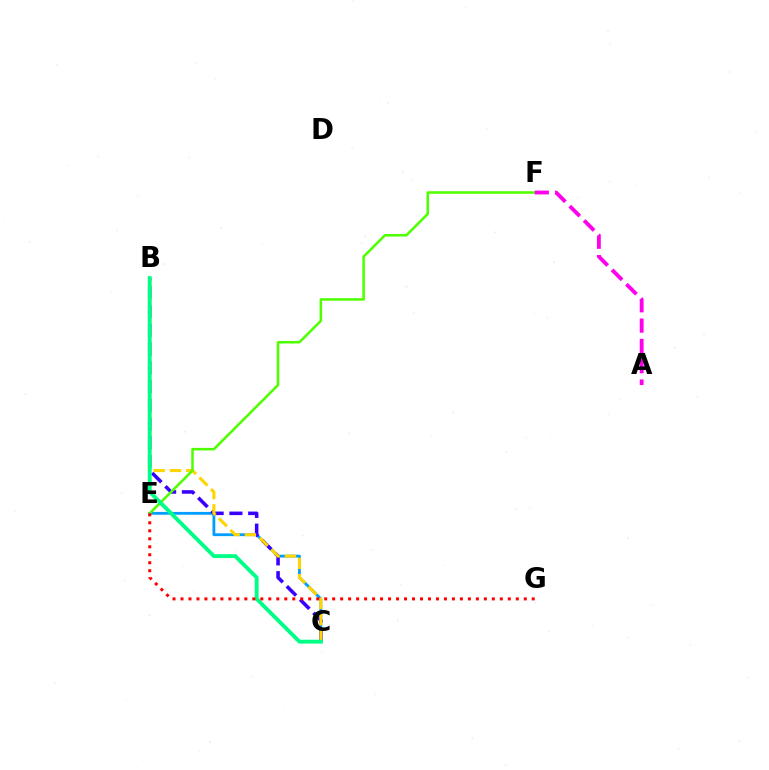{('C', 'E'): [{'color': '#009eff', 'line_style': 'solid', 'thickness': 2.03}], ('B', 'C'): [{'color': '#3700ff', 'line_style': 'dashed', 'thickness': 2.55}, {'color': '#ffd500', 'line_style': 'dashed', 'thickness': 2.21}, {'color': '#00ff86', 'line_style': 'solid', 'thickness': 2.79}], ('E', 'F'): [{'color': '#4fff00', 'line_style': 'solid', 'thickness': 1.83}], ('E', 'G'): [{'color': '#ff0000', 'line_style': 'dotted', 'thickness': 2.17}], ('A', 'F'): [{'color': '#ff00ed', 'line_style': 'dashed', 'thickness': 2.76}]}